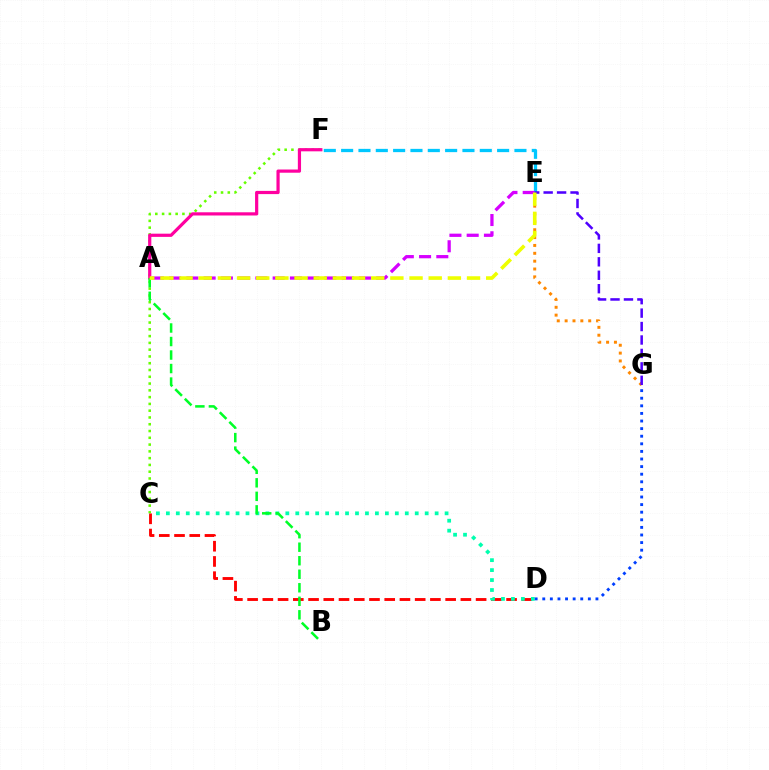{('C', 'F'): [{'color': '#66ff00', 'line_style': 'dotted', 'thickness': 1.84}], ('A', 'F'): [{'color': '#ff00a0', 'line_style': 'solid', 'thickness': 2.3}], ('E', 'G'): [{'color': '#ff8800', 'line_style': 'dotted', 'thickness': 2.13}, {'color': '#4f00ff', 'line_style': 'dashed', 'thickness': 1.83}], ('C', 'D'): [{'color': '#ff0000', 'line_style': 'dashed', 'thickness': 2.07}, {'color': '#00ffaf', 'line_style': 'dotted', 'thickness': 2.7}], ('E', 'F'): [{'color': '#00c7ff', 'line_style': 'dashed', 'thickness': 2.35}], ('A', 'B'): [{'color': '#00ff27', 'line_style': 'dashed', 'thickness': 1.84}], ('A', 'E'): [{'color': '#d600ff', 'line_style': 'dashed', 'thickness': 2.34}, {'color': '#eeff00', 'line_style': 'dashed', 'thickness': 2.6}], ('D', 'G'): [{'color': '#003fff', 'line_style': 'dotted', 'thickness': 2.06}]}